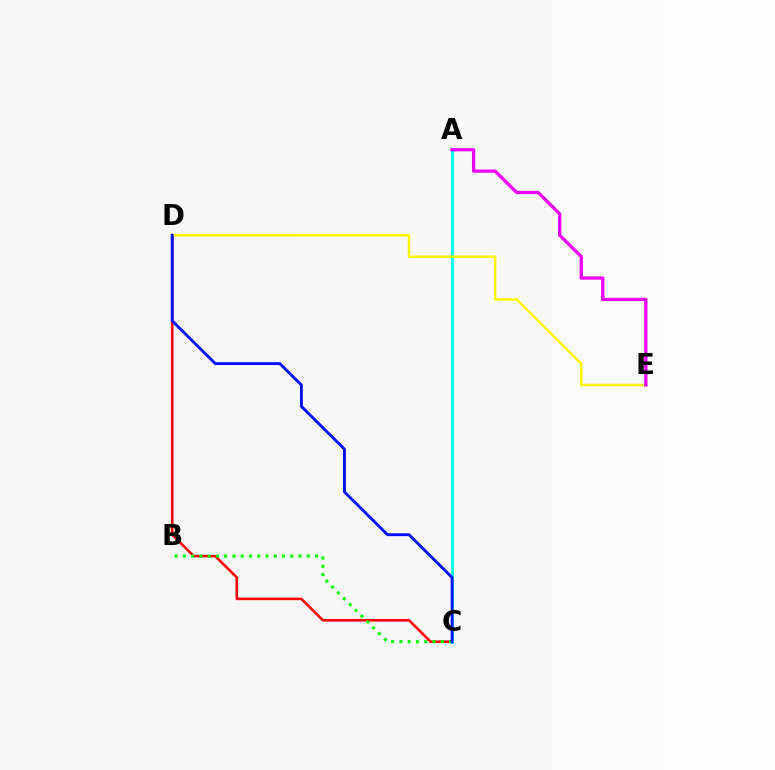{('C', 'D'): [{'color': '#ff0000', 'line_style': 'solid', 'thickness': 1.86}, {'color': '#0010ff', 'line_style': 'solid', 'thickness': 2.08}], ('A', 'C'): [{'color': '#00fff6', 'line_style': 'solid', 'thickness': 2.09}], ('B', 'C'): [{'color': '#08ff00', 'line_style': 'dotted', 'thickness': 2.25}], ('D', 'E'): [{'color': '#fcf500', 'line_style': 'solid', 'thickness': 1.78}], ('A', 'E'): [{'color': '#ee00ff', 'line_style': 'solid', 'thickness': 2.36}]}